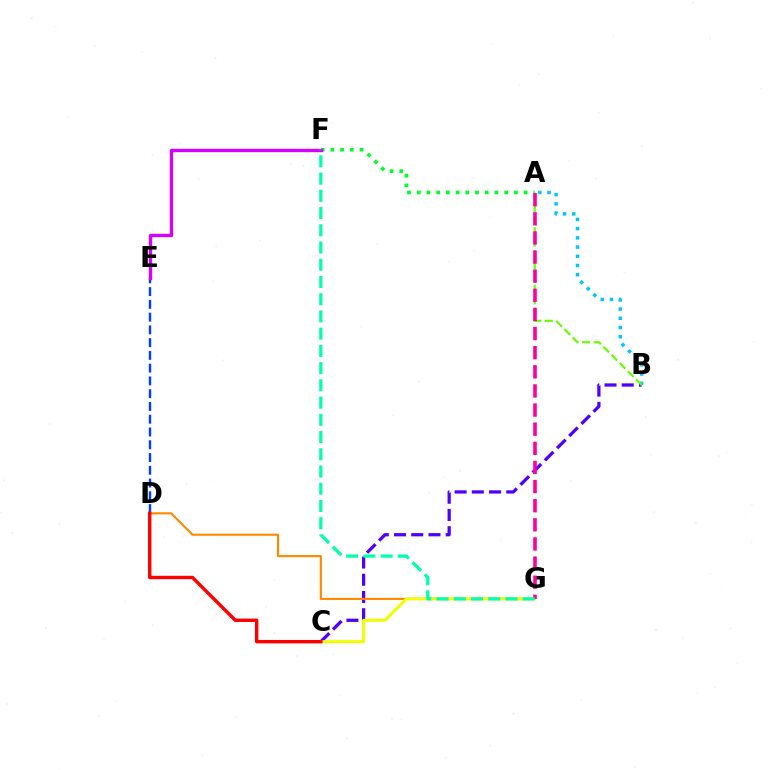{('B', 'C'): [{'color': '#4f00ff', 'line_style': 'dashed', 'thickness': 2.34}], ('A', 'F'): [{'color': '#00ff27', 'line_style': 'dotted', 'thickness': 2.64}], ('A', 'B'): [{'color': '#00c7ff', 'line_style': 'dotted', 'thickness': 2.51}, {'color': '#66ff00', 'line_style': 'dashed', 'thickness': 1.57}], ('D', 'E'): [{'color': '#003fff', 'line_style': 'dashed', 'thickness': 1.73}], ('D', 'G'): [{'color': '#ff8800', 'line_style': 'solid', 'thickness': 1.52}], ('E', 'F'): [{'color': '#d600ff', 'line_style': 'solid', 'thickness': 2.42}], ('C', 'G'): [{'color': '#eeff00', 'line_style': 'solid', 'thickness': 2.17}], ('C', 'D'): [{'color': '#ff0000', 'line_style': 'solid', 'thickness': 2.45}], ('A', 'G'): [{'color': '#ff00a0', 'line_style': 'dashed', 'thickness': 2.6}], ('F', 'G'): [{'color': '#00ffaf', 'line_style': 'dashed', 'thickness': 2.34}]}